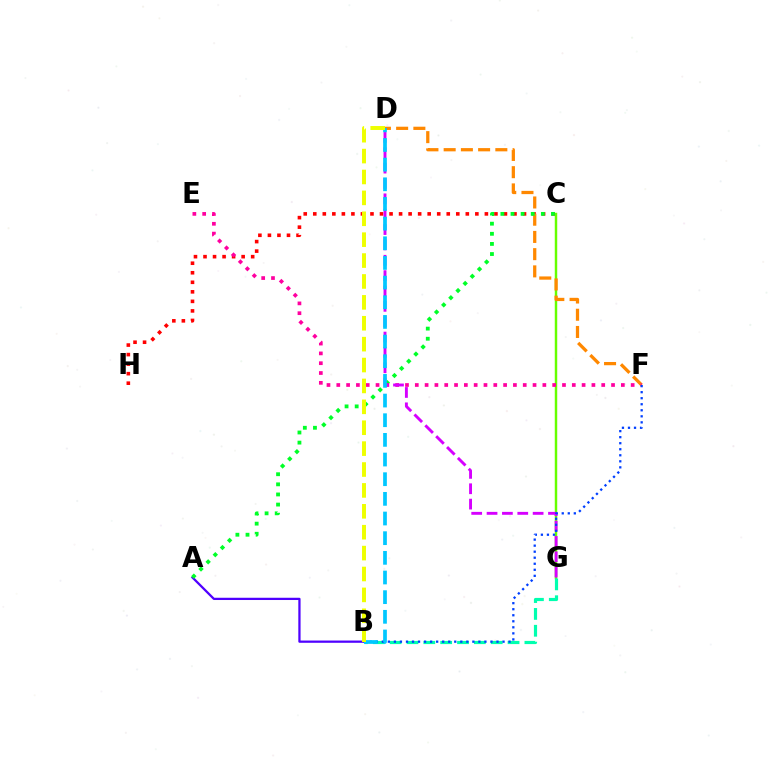{('A', 'B'): [{'color': '#4f00ff', 'line_style': 'solid', 'thickness': 1.62}], ('C', 'G'): [{'color': '#66ff00', 'line_style': 'solid', 'thickness': 1.77}], ('C', 'H'): [{'color': '#ff0000', 'line_style': 'dotted', 'thickness': 2.59}], ('D', 'F'): [{'color': '#ff8800', 'line_style': 'dashed', 'thickness': 2.34}], ('B', 'G'): [{'color': '#00ffaf', 'line_style': 'dashed', 'thickness': 2.29}], ('A', 'C'): [{'color': '#00ff27', 'line_style': 'dotted', 'thickness': 2.75}], ('E', 'F'): [{'color': '#ff00a0', 'line_style': 'dotted', 'thickness': 2.67}], ('D', 'G'): [{'color': '#d600ff', 'line_style': 'dashed', 'thickness': 2.09}], ('B', 'F'): [{'color': '#003fff', 'line_style': 'dotted', 'thickness': 1.64}], ('B', 'D'): [{'color': '#00c7ff', 'line_style': 'dashed', 'thickness': 2.67}, {'color': '#eeff00', 'line_style': 'dashed', 'thickness': 2.84}]}